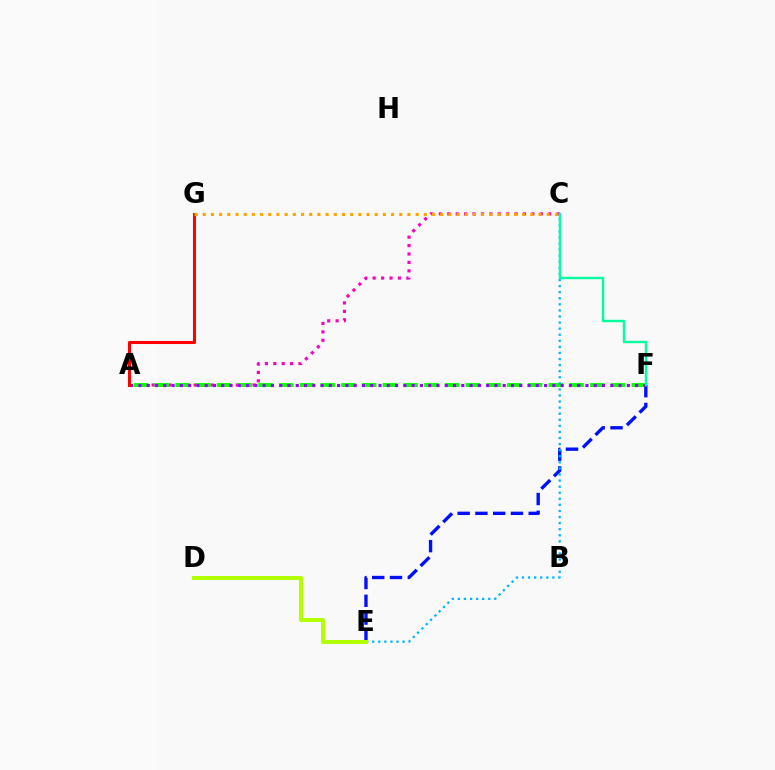{('A', 'C'): [{'color': '#ff00bd', 'line_style': 'dotted', 'thickness': 2.29}], ('A', 'F'): [{'color': '#08ff00', 'line_style': 'dashed', 'thickness': 2.82}, {'color': '#9b00ff', 'line_style': 'dotted', 'thickness': 2.25}], ('E', 'F'): [{'color': '#0010ff', 'line_style': 'dashed', 'thickness': 2.41}], ('A', 'G'): [{'color': '#ff0000', 'line_style': 'solid', 'thickness': 2.2}], ('C', 'E'): [{'color': '#00b5ff', 'line_style': 'dotted', 'thickness': 1.65}], ('C', 'G'): [{'color': '#ffa500', 'line_style': 'dotted', 'thickness': 2.23}], ('D', 'E'): [{'color': '#b3ff00', 'line_style': 'solid', 'thickness': 2.92}], ('C', 'F'): [{'color': '#00ff9d', 'line_style': 'solid', 'thickness': 1.75}]}